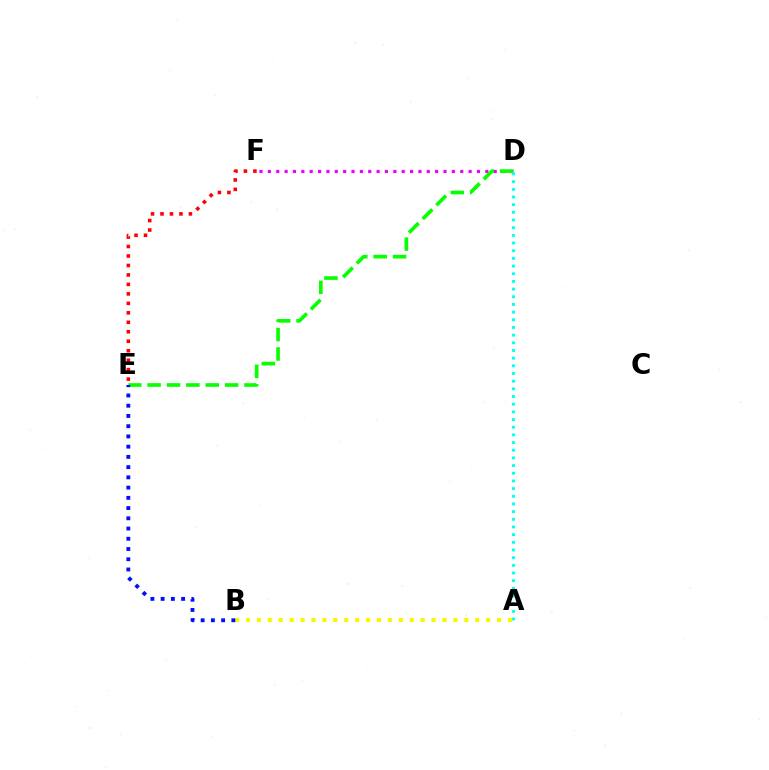{('A', 'B'): [{'color': '#fcf500', 'line_style': 'dotted', 'thickness': 2.97}], ('D', 'F'): [{'color': '#ee00ff', 'line_style': 'dotted', 'thickness': 2.27}], ('D', 'E'): [{'color': '#08ff00', 'line_style': 'dashed', 'thickness': 2.63}], ('E', 'F'): [{'color': '#ff0000', 'line_style': 'dotted', 'thickness': 2.57}], ('B', 'E'): [{'color': '#0010ff', 'line_style': 'dotted', 'thickness': 2.78}], ('A', 'D'): [{'color': '#00fff6', 'line_style': 'dotted', 'thickness': 2.08}]}